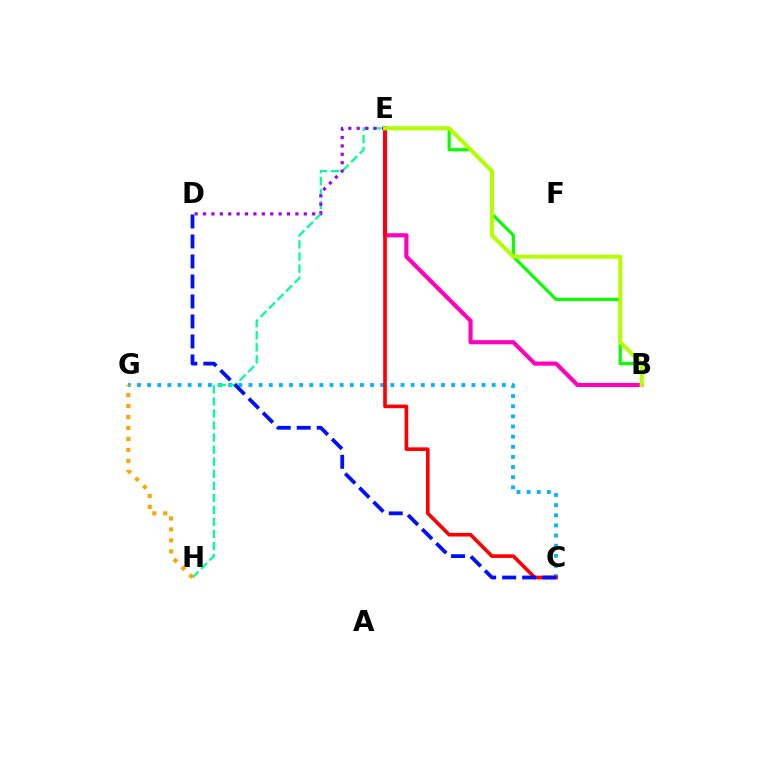{('C', 'G'): [{'color': '#00b5ff', 'line_style': 'dotted', 'thickness': 2.75}], ('B', 'E'): [{'color': '#ff00bd', 'line_style': 'solid', 'thickness': 2.97}, {'color': '#08ff00', 'line_style': 'solid', 'thickness': 2.28}, {'color': '#b3ff00', 'line_style': 'solid', 'thickness': 2.86}], ('E', 'H'): [{'color': '#00ff9d', 'line_style': 'dashed', 'thickness': 1.64}], ('C', 'E'): [{'color': '#ff0000', 'line_style': 'solid', 'thickness': 2.61}], ('C', 'D'): [{'color': '#0010ff', 'line_style': 'dashed', 'thickness': 2.72}], ('D', 'E'): [{'color': '#9b00ff', 'line_style': 'dotted', 'thickness': 2.28}], ('G', 'H'): [{'color': '#ffa500', 'line_style': 'dotted', 'thickness': 2.98}]}